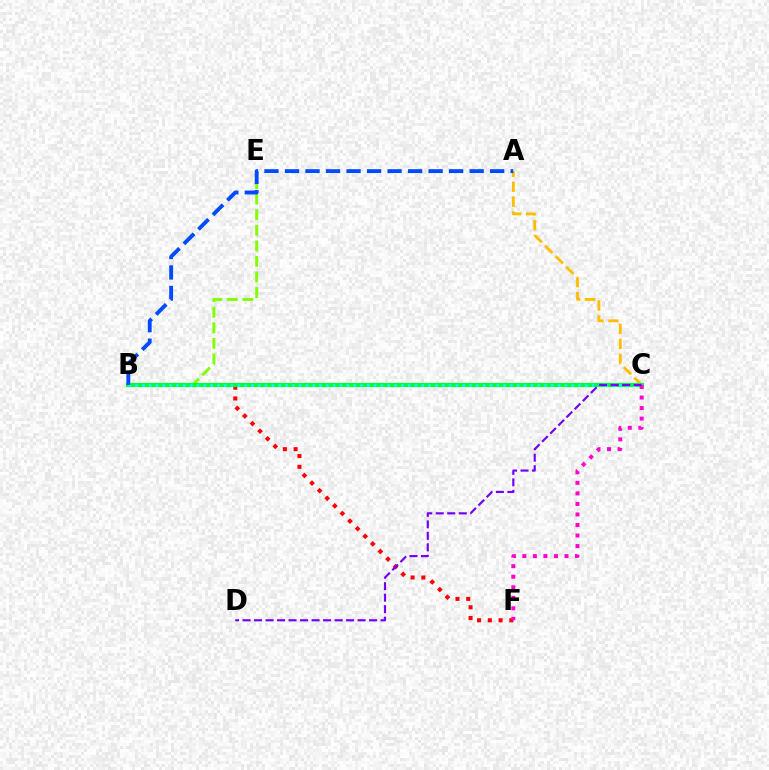{('B', 'E'): [{'color': '#84ff00', 'line_style': 'dashed', 'thickness': 2.12}], ('A', 'C'): [{'color': '#ffbd00', 'line_style': 'dashed', 'thickness': 2.03}], ('B', 'F'): [{'color': '#ff0000', 'line_style': 'dotted', 'thickness': 2.92}], ('B', 'C'): [{'color': '#00ff39', 'line_style': 'solid', 'thickness': 2.99}, {'color': '#00fff6', 'line_style': 'dotted', 'thickness': 1.85}], ('C', 'F'): [{'color': '#ff00cf', 'line_style': 'dotted', 'thickness': 2.86}], ('C', 'D'): [{'color': '#7200ff', 'line_style': 'dashed', 'thickness': 1.56}], ('A', 'B'): [{'color': '#004bff', 'line_style': 'dashed', 'thickness': 2.79}]}